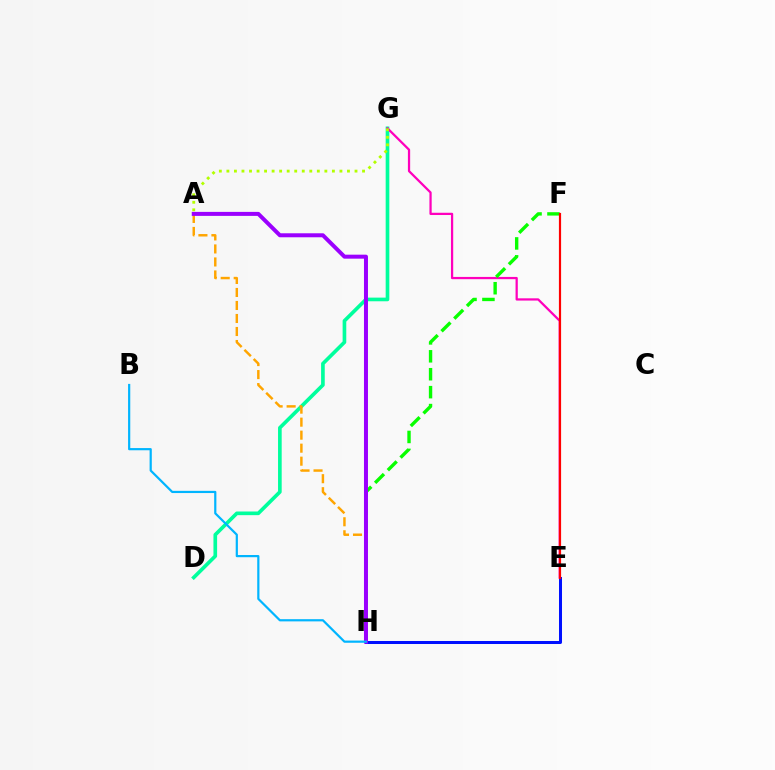{('D', 'G'): [{'color': '#00ff9d', 'line_style': 'solid', 'thickness': 2.63}], ('A', 'H'): [{'color': '#ffa500', 'line_style': 'dashed', 'thickness': 1.77}, {'color': '#9b00ff', 'line_style': 'solid', 'thickness': 2.88}], ('E', 'G'): [{'color': '#ff00bd', 'line_style': 'solid', 'thickness': 1.62}], ('F', 'H'): [{'color': '#08ff00', 'line_style': 'dashed', 'thickness': 2.43}], ('E', 'H'): [{'color': '#0010ff', 'line_style': 'solid', 'thickness': 2.17}], ('E', 'F'): [{'color': '#ff0000', 'line_style': 'solid', 'thickness': 1.58}], ('A', 'G'): [{'color': '#b3ff00', 'line_style': 'dotted', 'thickness': 2.05}], ('B', 'H'): [{'color': '#00b5ff', 'line_style': 'solid', 'thickness': 1.58}]}